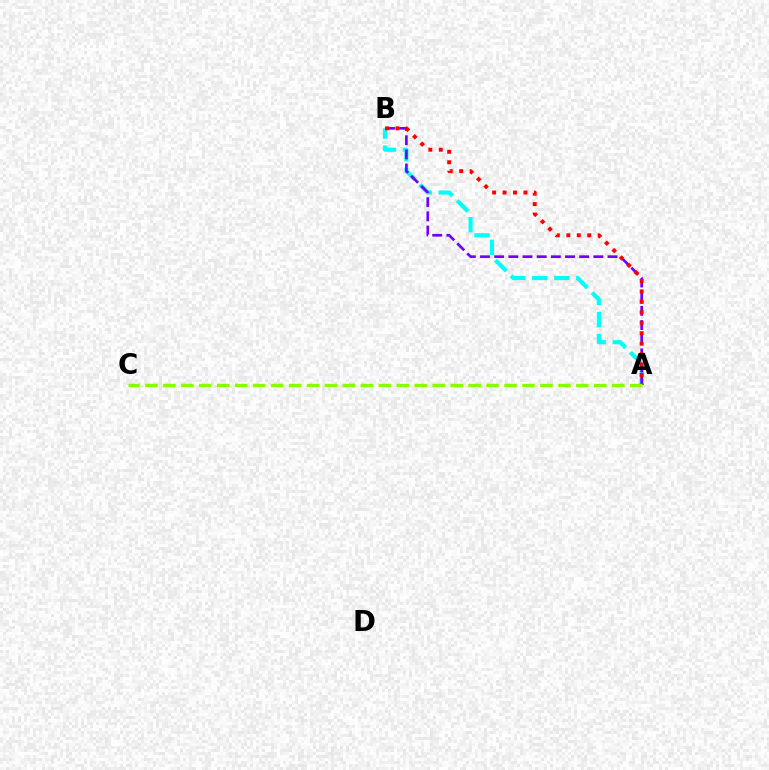{('A', 'B'): [{'color': '#00fff6', 'line_style': 'dashed', 'thickness': 2.99}, {'color': '#7200ff', 'line_style': 'dashed', 'thickness': 1.92}, {'color': '#ff0000', 'line_style': 'dotted', 'thickness': 2.84}], ('A', 'C'): [{'color': '#84ff00', 'line_style': 'dashed', 'thickness': 2.44}]}